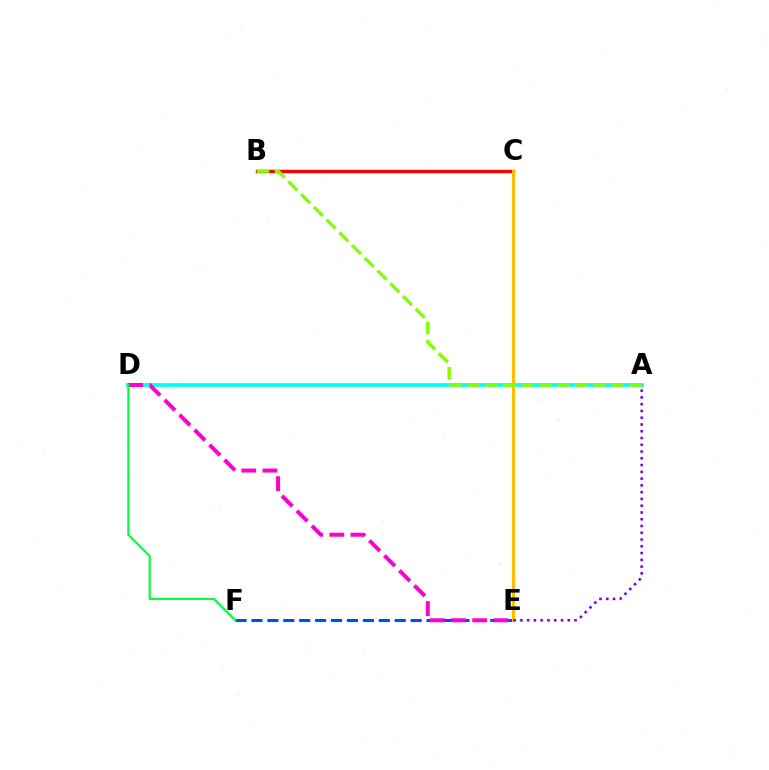{('B', 'C'): [{'color': '#ff0000', 'line_style': 'solid', 'thickness': 2.45}], ('E', 'F'): [{'color': '#004bff', 'line_style': 'dashed', 'thickness': 2.16}], ('A', 'D'): [{'color': '#00fff6', 'line_style': 'solid', 'thickness': 2.67}], ('D', 'E'): [{'color': '#ff00cf', 'line_style': 'dashed', 'thickness': 2.88}], ('C', 'E'): [{'color': '#ffbd00', 'line_style': 'solid', 'thickness': 2.23}], ('A', 'E'): [{'color': '#7200ff', 'line_style': 'dotted', 'thickness': 1.84}], ('D', 'F'): [{'color': '#00ff39', 'line_style': 'solid', 'thickness': 1.54}], ('A', 'B'): [{'color': '#84ff00', 'line_style': 'dashed', 'thickness': 2.45}]}